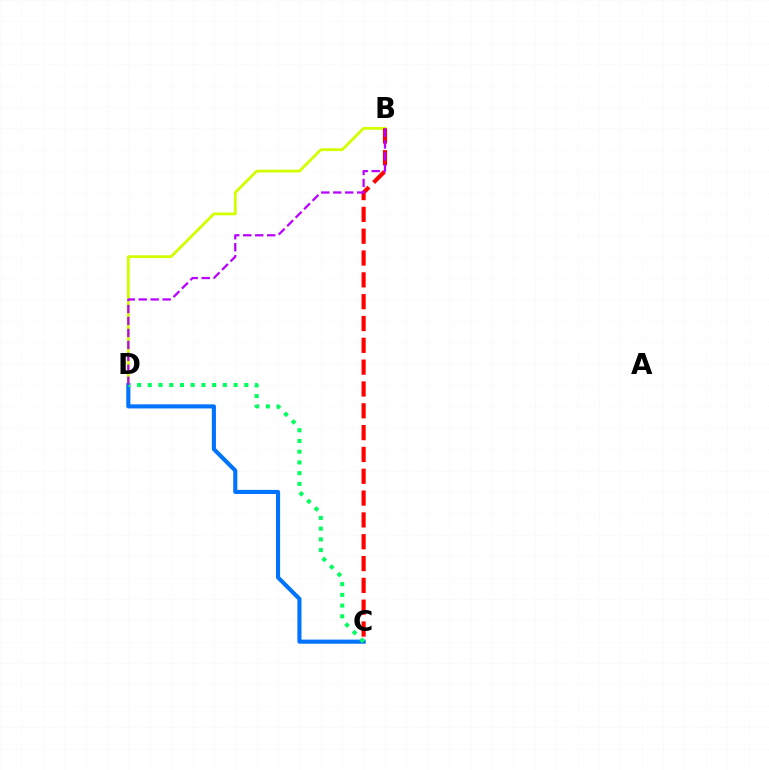{('B', 'D'): [{'color': '#d1ff00', 'line_style': 'solid', 'thickness': 2.02}, {'color': '#b900ff', 'line_style': 'dashed', 'thickness': 1.63}], ('B', 'C'): [{'color': '#ff0000', 'line_style': 'dashed', 'thickness': 2.96}], ('C', 'D'): [{'color': '#0074ff', 'line_style': 'solid', 'thickness': 2.96}, {'color': '#00ff5c', 'line_style': 'dotted', 'thickness': 2.91}]}